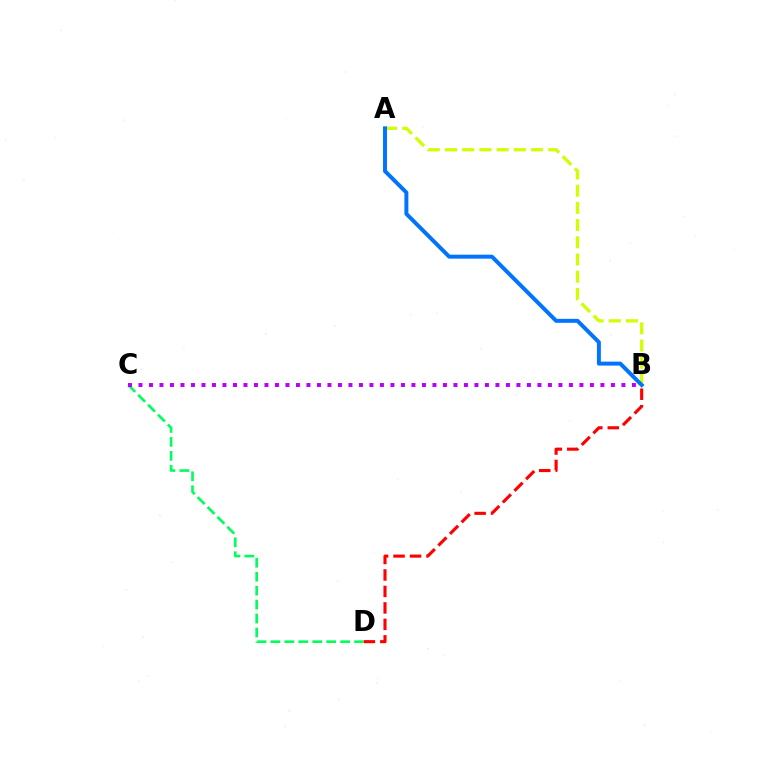{('A', 'B'): [{'color': '#d1ff00', 'line_style': 'dashed', 'thickness': 2.34}, {'color': '#0074ff', 'line_style': 'solid', 'thickness': 2.85}], ('B', 'D'): [{'color': '#ff0000', 'line_style': 'dashed', 'thickness': 2.24}], ('C', 'D'): [{'color': '#00ff5c', 'line_style': 'dashed', 'thickness': 1.9}], ('B', 'C'): [{'color': '#b900ff', 'line_style': 'dotted', 'thickness': 2.85}]}